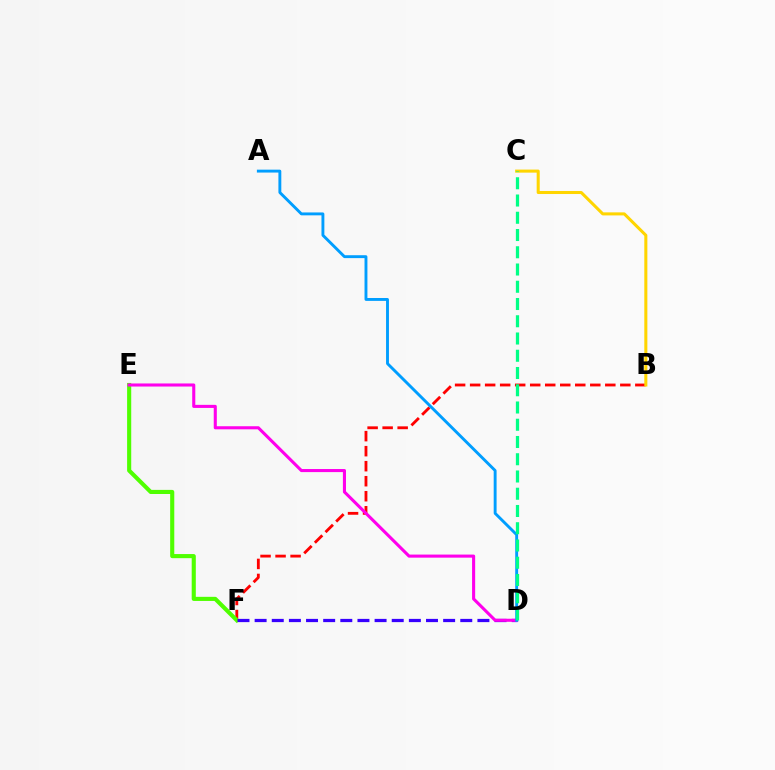{('B', 'F'): [{'color': '#ff0000', 'line_style': 'dashed', 'thickness': 2.04}], ('E', 'F'): [{'color': '#4fff00', 'line_style': 'solid', 'thickness': 2.96}], ('D', 'F'): [{'color': '#3700ff', 'line_style': 'dashed', 'thickness': 2.33}], ('B', 'C'): [{'color': '#ffd500', 'line_style': 'solid', 'thickness': 2.2}], ('D', 'E'): [{'color': '#ff00ed', 'line_style': 'solid', 'thickness': 2.22}], ('A', 'D'): [{'color': '#009eff', 'line_style': 'solid', 'thickness': 2.08}], ('C', 'D'): [{'color': '#00ff86', 'line_style': 'dashed', 'thickness': 2.34}]}